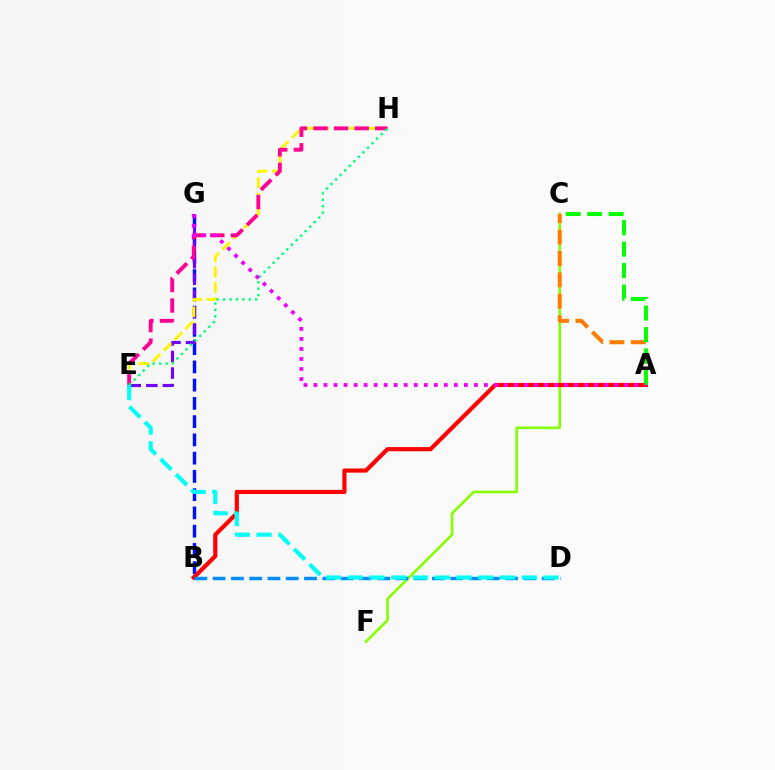{('B', 'G'): [{'color': '#0010ff', 'line_style': 'dashed', 'thickness': 2.48}], ('C', 'F'): [{'color': '#84ff00', 'line_style': 'solid', 'thickness': 1.87}], ('E', 'G'): [{'color': '#7200ff', 'line_style': 'dashed', 'thickness': 2.25}], ('A', 'B'): [{'color': '#ff0000', 'line_style': 'solid', 'thickness': 2.99}], ('A', 'C'): [{'color': '#ff7c00', 'line_style': 'dashed', 'thickness': 2.91}, {'color': '#08ff00', 'line_style': 'dashed', 'thickness': 2.92}], ('B', 'D'): [{'color': '#008cff', 'line_style': 'dashed', 'thickness': 2.48}], ('E', 'H'): [{'color': '#fcf500', 'line_style': 'dashed', 'thickness': 2.08}, {'color': '#ff0094', 'line_style': 'dashed', 'thickness': 2.79}, {'color': '#00ff74', 'line_style': 'dotted', 'thickness': 1.75}], ('D', 'E'): [{'color': '#00fff6', 'line_style': 'dashed', 'thickness': 2.96}], ('A', 'G'): [{'color': '#ee00ff', 'line_style': 'dotted', 'thickness': 2.72}]}